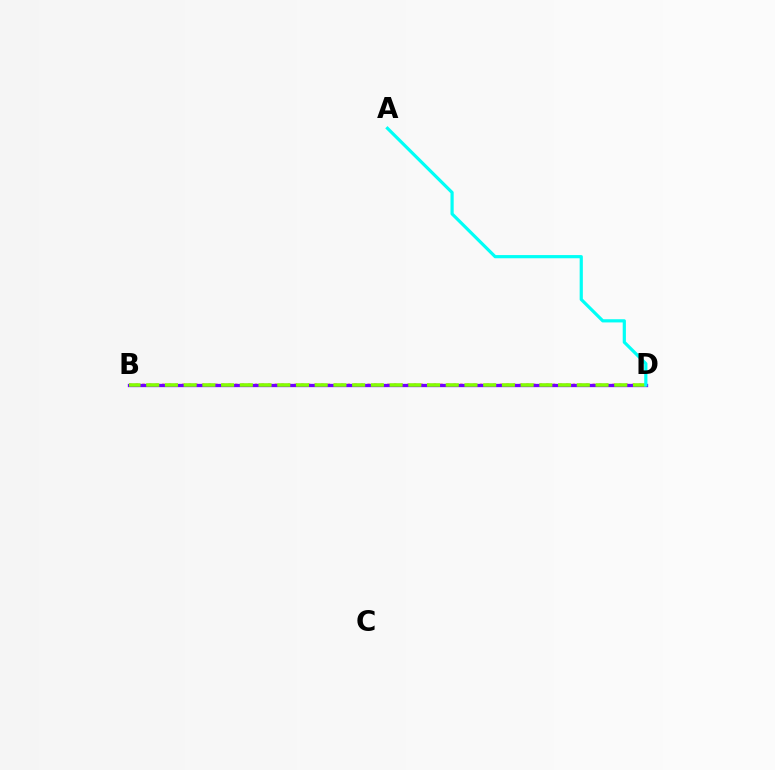{('B', 'D'): [{'color': '#ff0000', 'line_style': 'dotted', 'thickness': 1.8}, {'color': '#7200ff', 'line_style': 'solid', 'thickness': 2.37}, {'color': '#84ff00', 'line_style': 'dashed', 'thickness': 2.54}], ('A', 'D'): [{'color': '#00fff6', 'line_style': 'solid', 'thickness': 2.3}]}